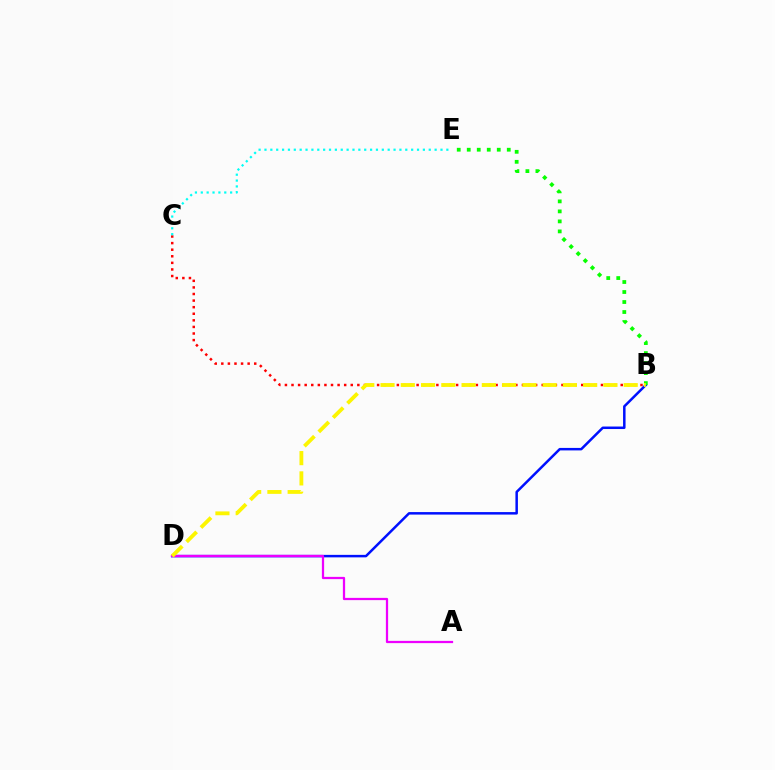{('B', 'C'): [{'color': '#ff0000', 'line_style': 'dotted', 'thickness': 1.79}], ('B', 'D'): [{'color': '#0010ff', 'line_style': 'solid', 'thickness': 1.8}, {'color': '#fcf500', 'line_style': 'dashed', 'thickness': 2.75}], ('C', 'E'): [{'color': '#00fff6', 'line_style': 'dotted', 'thickness': 1.59}], ('B', 'E'): [{'color': '#08ff00', 'line_style': 'dotted', 'thickness': 2.72}], ('A', 'D'): [{'color': '#ee00ff', 'line_style': 'solid', 'thickness': 1.62}]}